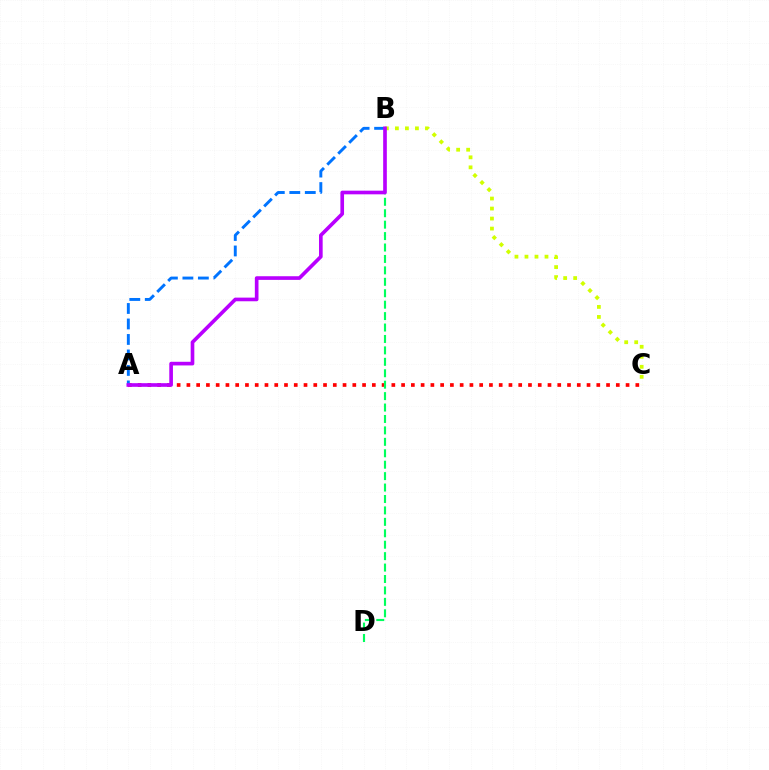{('A', 'C'): [{'color': '#ff0000', 'line_style': 'dotted', 'thickness': 2.65}], ('B', 'D'): [{'color': '#00ff5c', 'line_style': 'dashed', 'thickness': 1.55}], ('B', 'C'): [{'color': '#d1ff00', 'line_style': 'dotted', 'thickness': 2.72}], ('A', 'B'): [{'color': '#0074ff', 'line_style': 'dashed', 'thickness': 2.1}, {'color': '#b900ff', 'line_style': 'solid', 'thickness': 2.63}]}